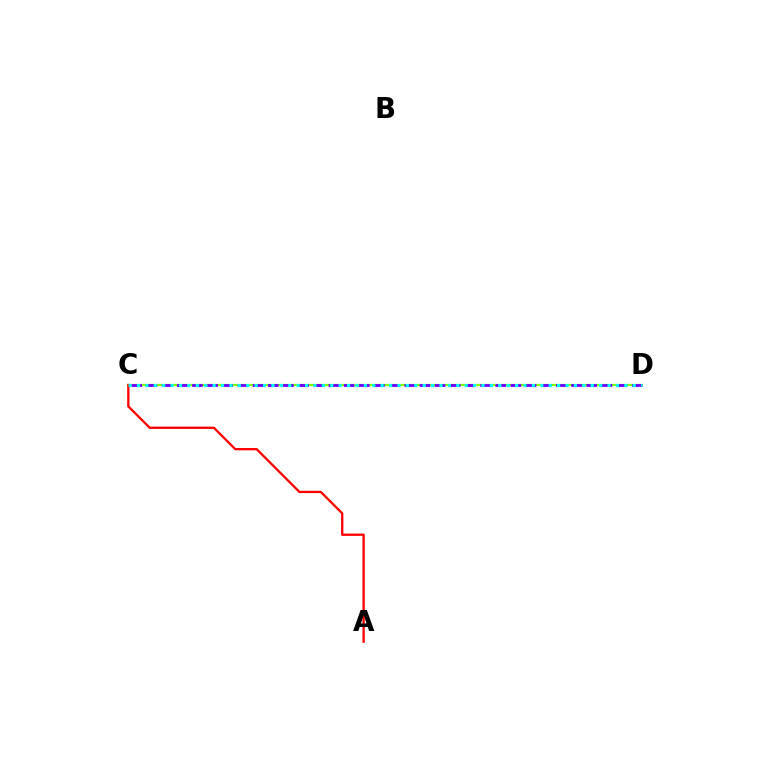{('C', 'D'): [{'color': '#84ff00', 'line_style': 'solid', 'thickness': 1.58}, {'color': '#7200ff', 'line_style': 'dashed', 'thickness': 2.06}, {'color': '#00fff6', 'line_style': 'dotted', 'thickness': 2.28}], ('A', 'C'): [{'color': '#ff0000', 'line_style': 'solid', 'thickness': 1.66}]}